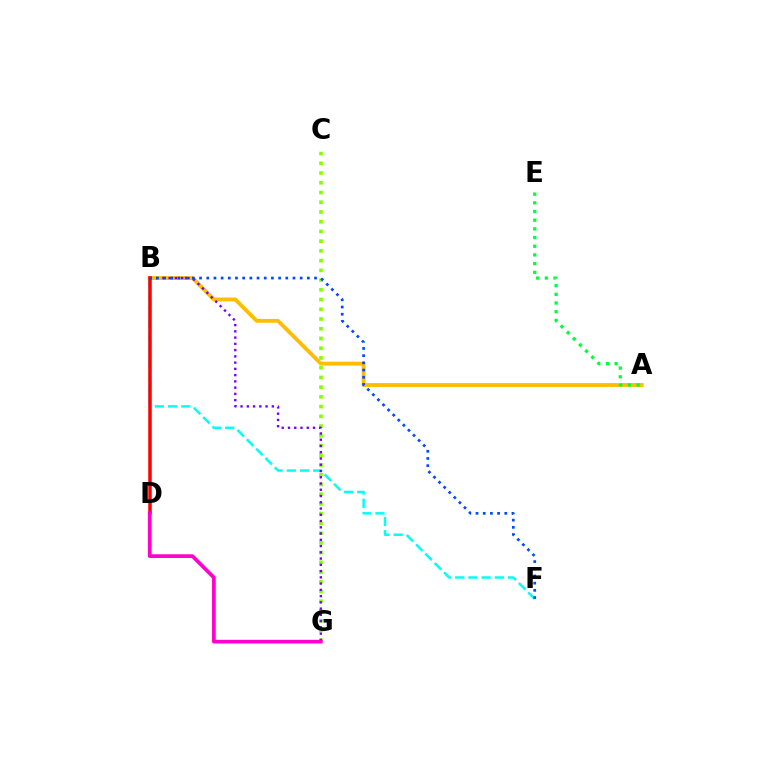{('B', 'F'): [{'color': '#00fff6', 'line_style': 'dashed', 'thickness': 1.79}, {'color': '#004bff', 'line_style': 'dotted', 'thickness': 1.95}], ('A', 'B'): [{'color': '#ffbd00', 'line_style': 'solid', 'thickness': 2.77}], ('C', 'G'): [{'color': '#84ff00', 'line_style': 'dotted', 'thickness': 2.64}], ('B', 'G'): [{'color': '#7200ff', 'line_style': 'dotted', 'thickness': 1.7}], ('B', 'D'): [{'color': '#ff0000', 'line_style': 'solid', 'thickness': 2.53}], ('A', 'E'): [{'color': '#00ff39', 'line_style': 'dotted', 'thickness': 2.36}], ('D', 'G'): [{'color': '#ff00cf', 'line_style': 'solid', 'thickness': 2.67}]}